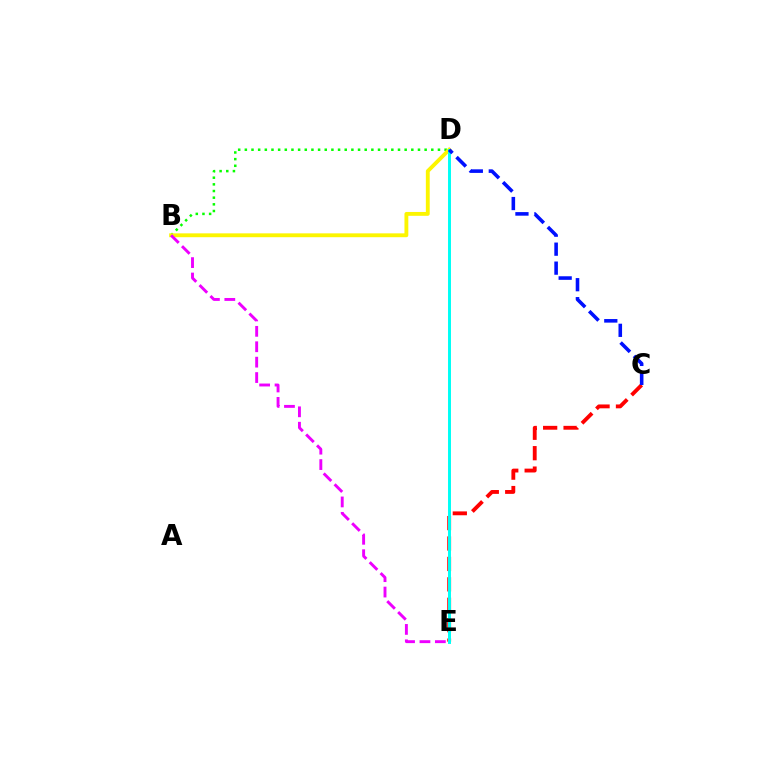{('B', 'D'): [{'color': '#08ff00', 'line_style': 'dotted', 'thickness': 1.81}, {'color': '#fcf500', 'line_style': 'solid', 'thickness': 2.77}], ('C', 'E'): [{'color': '#ff0000', 'line_style': 'dashed', 'thickness': 2.77}], ('D', 'E'): [{'color': '#00fff6', 'line_style': 'solid', 'thickness': 2.13}], ('C', 'D'): [{'color': '#0010ff', 'line_style': 'dashed', 'thickness': 2.58}], ('B', 'E'): [{'color': '#ee00ff', 'line_style': 'dashed', 'thickness': 2.09}]}